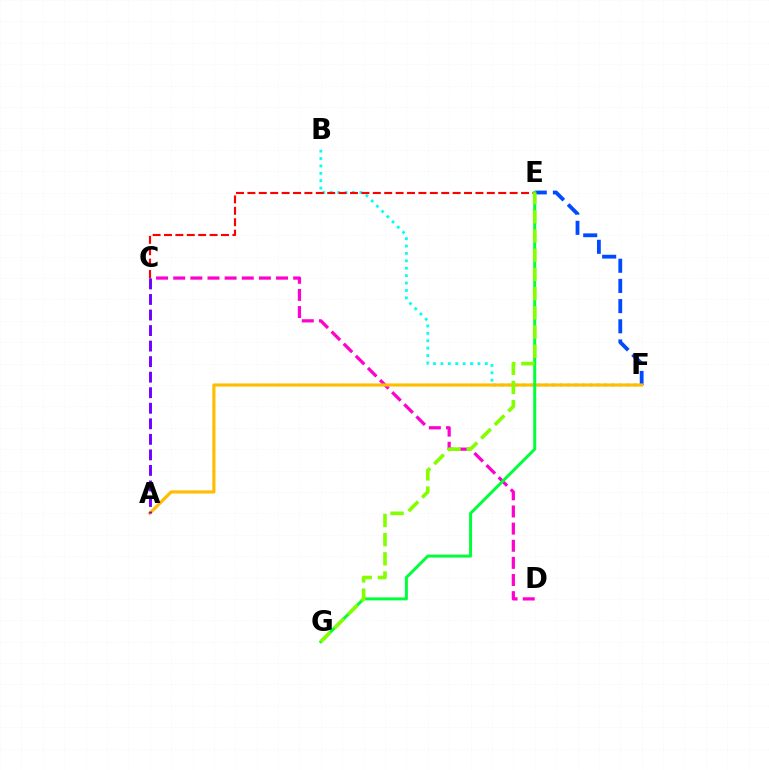{('C', 'D'): [{'color': '#ff00cf', 'line_style': 'dashed', 'thickness': 2.33}], ('B', 'F'): [{'color': '#00fff6', 'line_style': 'dotted', 'thickness': 2.01}], ('E', 'F'): [{'color': '#004bff', 'line_style': 'dashed', 'thickness': 2.74}], ('A', 'F'): [{'color': '#ffbd00', 'line_style': 'solid', 'thickness': 2.26}], ('C', 'E'): [{'color': '#ff0000', 'line_style': 'dashed', 'thickness': 1.55}], ('A', 'C'): [{'color': '#7200ff', 'line_style': 'dashed', 'thickness': 2.11}], ('E', 'G'): [{'color': '#00ff39', 'line_style': 'solid', 'thickness': 2.14}, {'color': '#84ff00', 'line_style': 'dashed', 'thickness': 2.61}]}